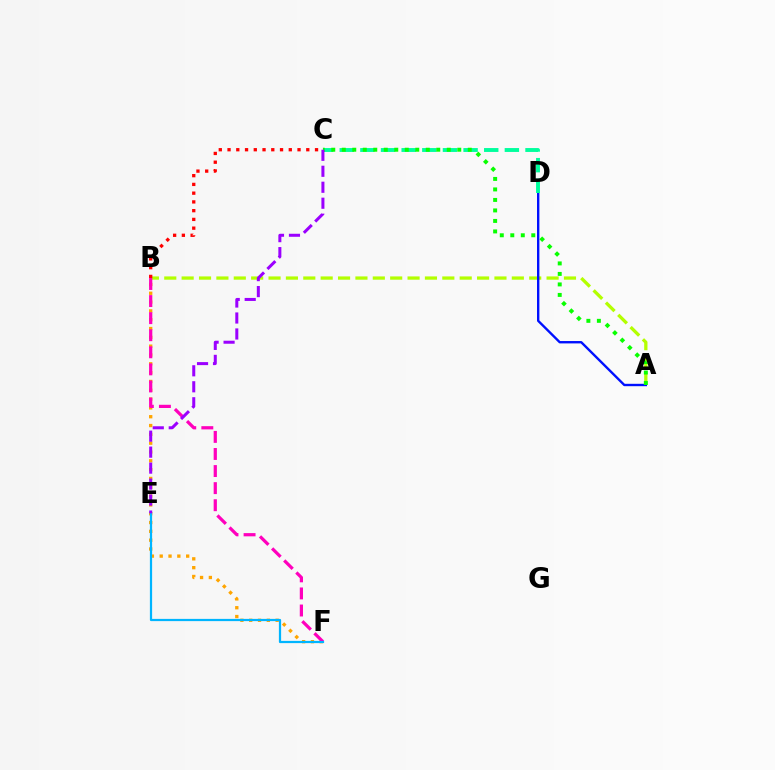{('B', 'F'): [{'color': '#ffa500', 'line_style': 'dotted', 'thickness': 2.4}, {'color': '#ff00bd', 'line_style': 'dashed', 'thickness': 2.32}], ('A', 'B'): [{'color': '#b3ff00', 'line_style': 'dashed', 'thickness': 2.36}], ('A', 'D'): [{'color': '#0010ff', 'line_style': 'solid', 'thickness': 1.71}], ('E', 'F'): [{'color': '#00b5ff', 'line_style': 'solid', 'thickness': 1.61}], ('C', 'D'): [{'color': '#00ff9d', 'line_style': 'dashed', 'thickness': 2.8}], ('B', 'C'): [{'color': '#ff0000', 'line_style': 'dotted', 'thickness': 2.38}], ('A', 'C'): [{'color': '#08ff00', 'line_style': 'dotted', 'thickness': 2.85}], ('C', 'E'): [{'color': '#9b00ff', 'line_style': 'dashed', 'thickness': 2.17}]}